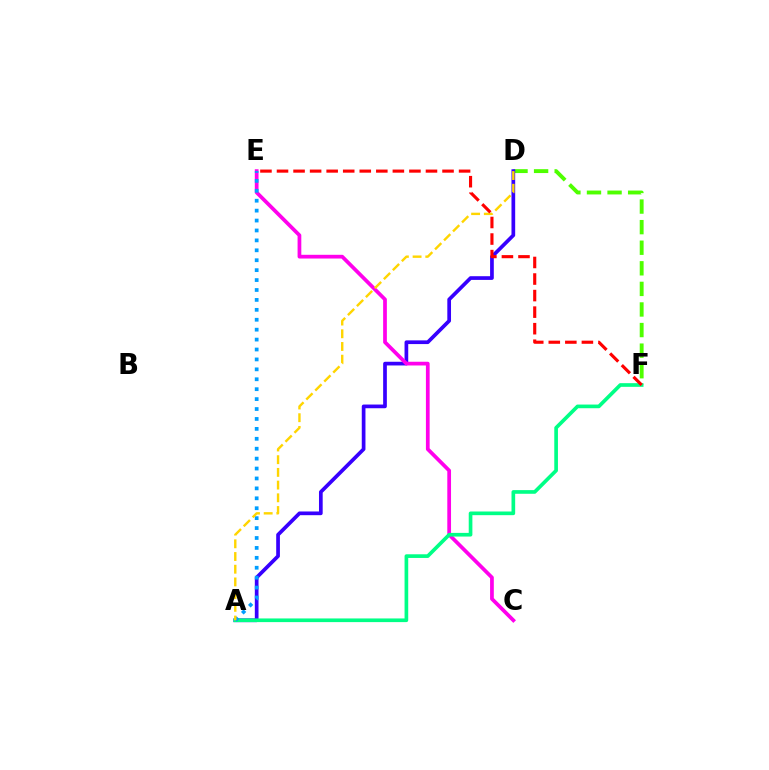{('D', 'F'): [{'color': '#4fff00', 'line_style': 'dashed', 'thickness': 2.8}], ('A', 'D'): [{'color': '#3700ff', 'line_style': 'solid', 'thickness': 2.67}, {'color': '#ffd500', 'line_style': 'dashed', 'thickness': 1.73}], ('C', 'E'): [{'color': '#ff00ed', 'line_style': 'solid', 'thickness': 2.68}], ('A', 'F'): [{'color': '#00ff86', 'line_style': 'solid', 'thickness': 2.64}], ('A', 'E'): [{'color': '#009eff', 'line_style': 'dotted', 'thickness': 2.7}], ('E', 'F'): [{'color': '#ff0000', 'line_style': 'dashed', 'thickness': 2.25}]}